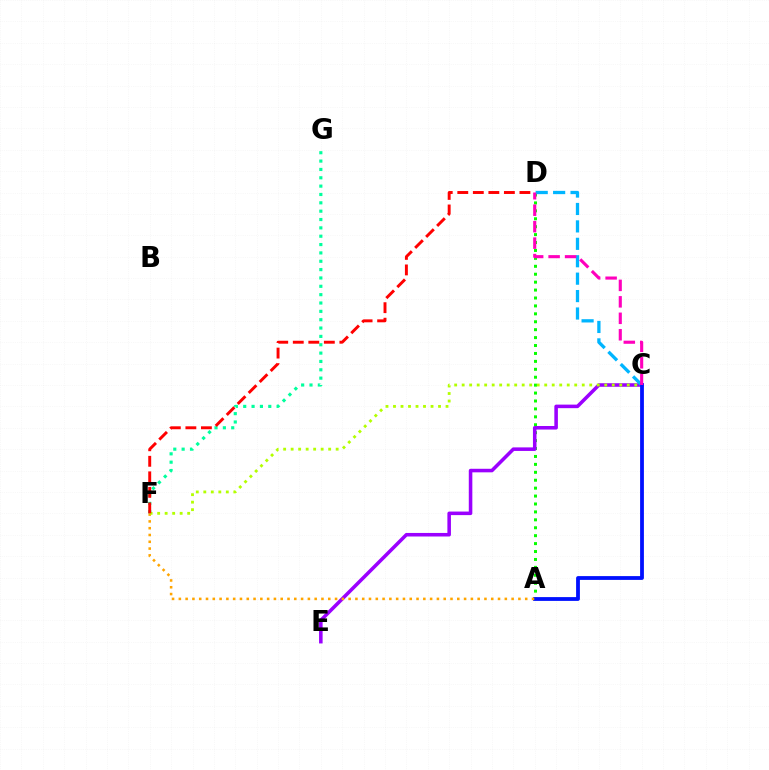{('A', 'D'): [{'color': '#08ff00', 'line_style': 'dotted', 'thickness': 2.15}], ('C', 'E'): [{'color': '#9b00ff', 'line_style': 'solid', 'thickness': 2.56}], ('C', 'D'): [{'color': '#00b5ff', 'line_style': 'dashed', 'thickness': 2.37}, {'color': '#ff00bd', 'line_style': 'dashed', 'thickness': 2.24}], ('F', 'G'): [{'color': '#00ff9d', 'line_style': 'dotted', 'thickness': 2.27}], ('A', 'C'): [{'color': '#0010ff', 'line_style': 'solid', 'thickness': 2.73}], ('A', 'F'): [{'color': '#ffa500', 'line_style': 'dotted', 'thickness': 1.85}], ('C', 'F'): [{'color': '#b3ff00', 'line_style': 'dotted', 'thickness': 2.04}], ('D', 'F'): [{'color': '#ff0000', 'line_style': 'dashed', 'thickness': 2.11}]}